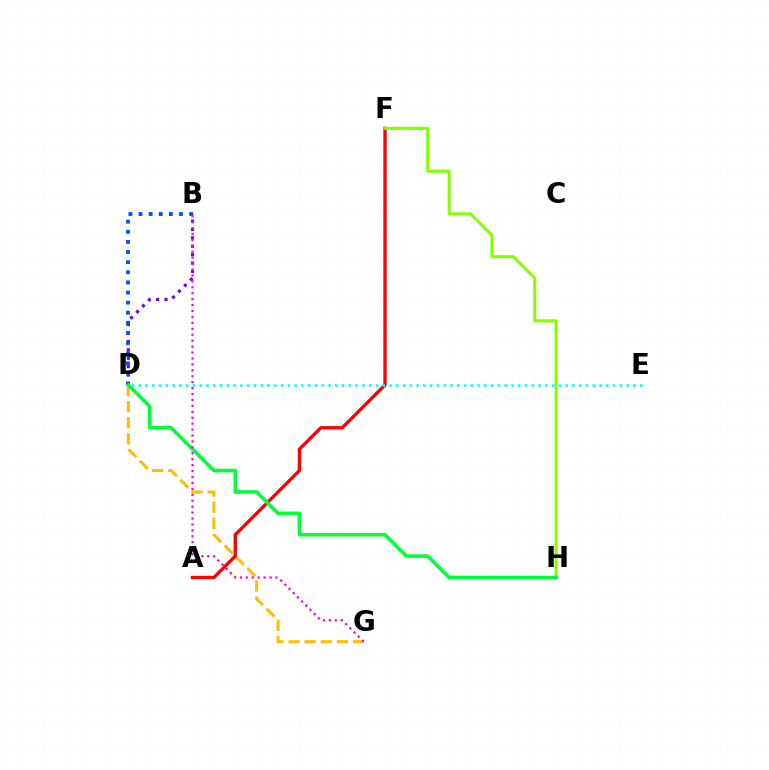{('B', 'D'): [{'color': '#7200ff', 'line_style': 'dotted', 'thickness': 2.28}, {'color': '#004bff', 'line_style': 'dotted', 'thickness': 2.75}], ('D', 'G'): [{'color': '#ffbd00', 'line_style': 'dashed', 'thickness': 2.19}], ('A', 'F'): [{'color': '#ff0000', 'line_style': 'solid', 'thickness': 2.41}], ('F', 'H'): [{'color': '#84ff00', 'line_style': 'solid', 'thickness': 2.21}], ('D', 'E'): [{'color': '#00fff6', 'line_style': 'dotted', 'thickness': 1.84}], ('D', 'H'): [{'color': '#00ff39', 'line_style': 'solid', 'thickness': 2.58}], ('B', 'G'): [{'color': '#ff00cf', 'line_style': 'dotted', 'thickness': 1.61}]}